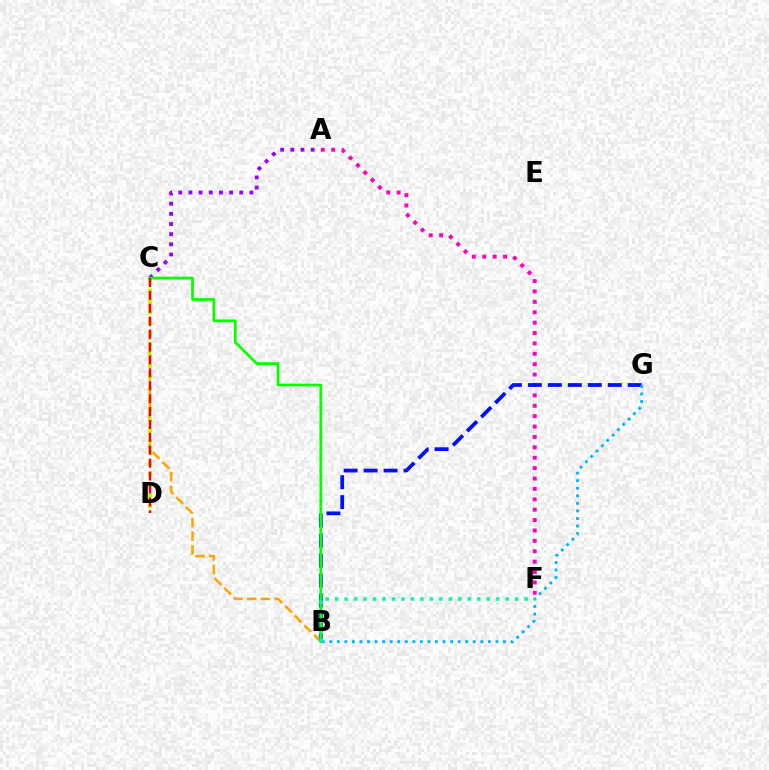{('A', 'C'): [{'color': '#9b00ff', 'line_style': 'dotted', 'thickness': 2.76}], ('B', 'C'): [{'color': '#ffa500', 'line_style': 'dashed', 'thickness': 1.86}, {'color': '#08ff00', 'line_style': 'solid', 'thickness': 1.98}], ('A', 'F'): [{'color': '#ff00bd', 'line_style': 'dotted', 'thickness': 2.82}], ('B', 'G'): [{'color': '#0010ff', 'line_style': 'dashed', 'thickness': 2.71}, {'color': '#00b5ff', 'line_style': 'dotted', 'thickness': 2.05}], ('C', 'D'): [{'color': '#b3ff00', 'line_style': 'dotted', 'thickness': 2.92}, {'color': '#ff0000', 'line_style': 'dashed', 'thickness': 1.75}], ('B', 'F'): [{'color': '#00ff9d', 'line_style': 'dotted', 'thickness': 2.57}]}